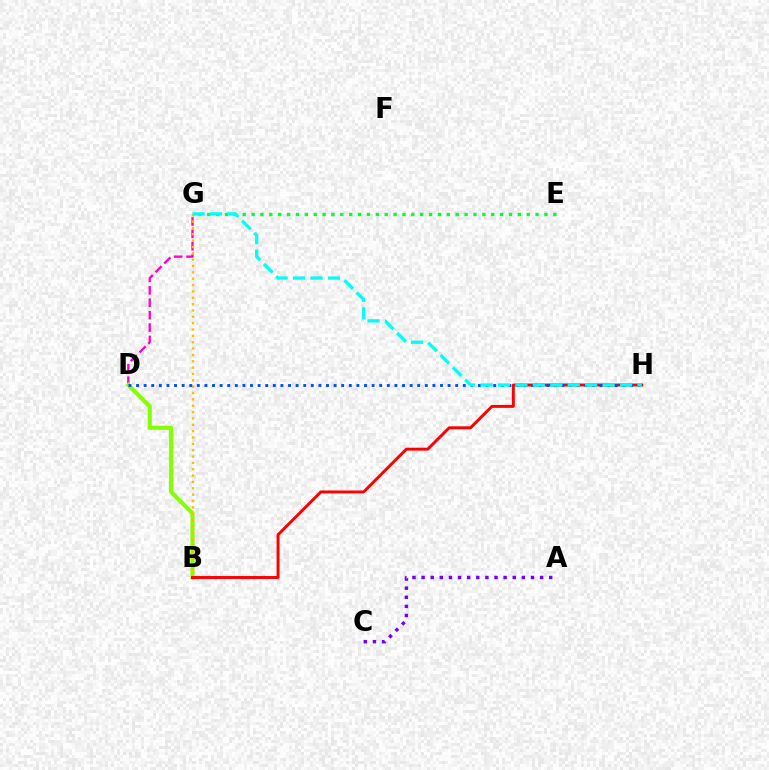{('A', 'C'): [{'color': '#7200ff', 'line_style': 'dotted', 'thickness': 2.48}], ('D', 'G'): [{'color': '#ff00cf', 'line_style': 'dashed', 'thickness': 1.68}], ('B', 'D'): [{'color': '#84ff00', 'line_style': 'solid', 'thickness': 2.98}], ('B', 'G'): [{'color': '#ffbd00', 'line_style': 'dotted', 'thickness': 1.73}], ('E', 'G'): [{'color': '#00ff39', 'line_style': 'dotted', 'thickness': 2.41}], ('B', 'H'): [{'color': '#ff0000', 'line_style': 'solid', 'thickness': 2.11}], ('D', 'H'): [{'color': '#004bff', 'line_style': 'dotted', 'thickness': 2.06}], ('G', 'H'): [{'color': '#00fff6', 'line_style': 'dashed', 'thickness': 2.37}]}